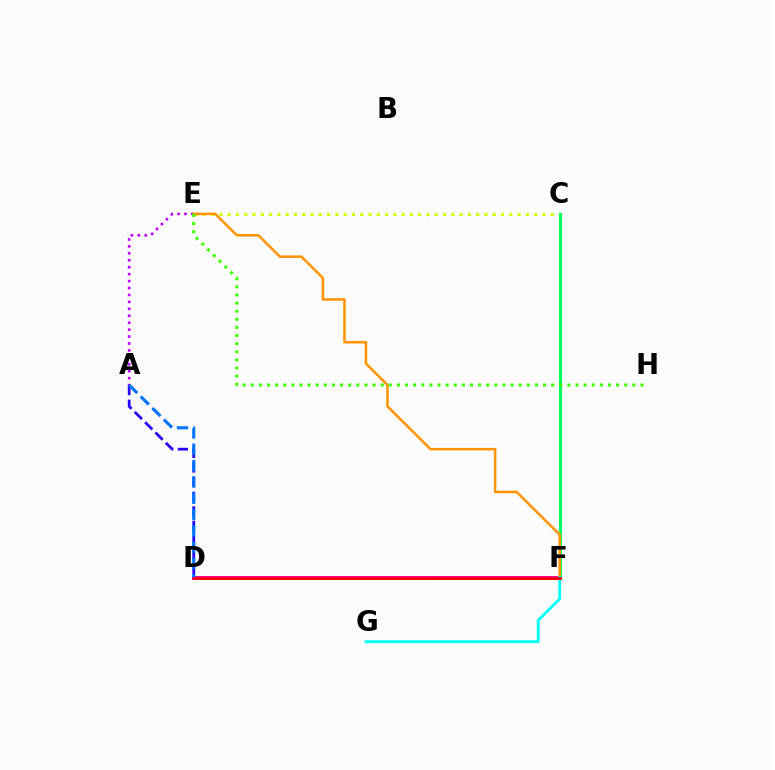{('A', 'E'): [{'color': '#b900ff', 'line_style': 'dotted', 'thickness': 1.88}], ('D', 'F'): [{'color': '#ff00ac', 'line_style': 'solid', 'thickness': 2.88}, {'color': '#ff0000', 'line_style': 'solid', 'thickness': 1.99}], ('A', 'D'): [{'color': '#2500ff', 'line_style': 'dashed', 'thickness': 1.98}, {'color': '#0074ff', 'line_style': 'dashed', 'thickness': 2.22}], ('C', 'E'): [{'color': '#d1ff00', 'line_style': 'dotted', 'thickness': 2.25}], ('C', 'F'): [{'color': '#00ff5c', 'line_style': 'solid', 'thickness': 2.27}], ('E', 'F'): [{'color': '#ff9400', 'line_style': 'solid', 'thickness': 1.82}], ('F', 'G'): [{'color': '#00fff6', 'line_style': 'solid', 'thickness': 2.04}], ('E', 'H'): [{'color': '#3dff00', 'line_style': 'dotted', 'thickness': 2.21}]}